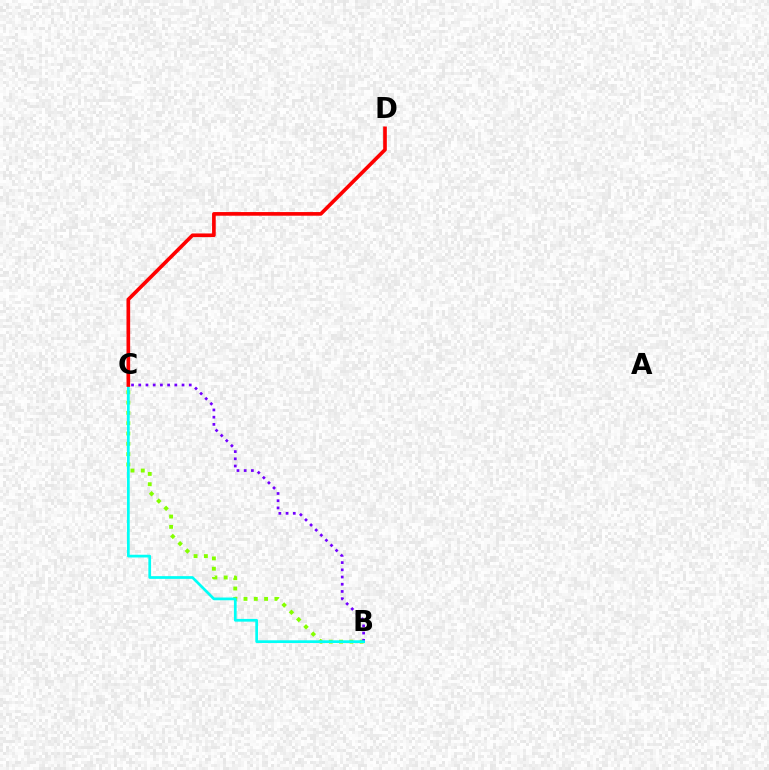{('B', 'C'): [{'color': '#84ff00', 'line_style': 'dotted', 'thickness': 2.8}, {'color': '#7200ff', 'line_style': 'dotted', 'thickness': 1.96}, {'color': '#00fff6', 'line_style': 'solid', 'thickness': 1.96}], ('C', 'D'): [{'color': '#ff0000', 'line_style': 'solid', 'thickness': 2.63}]}